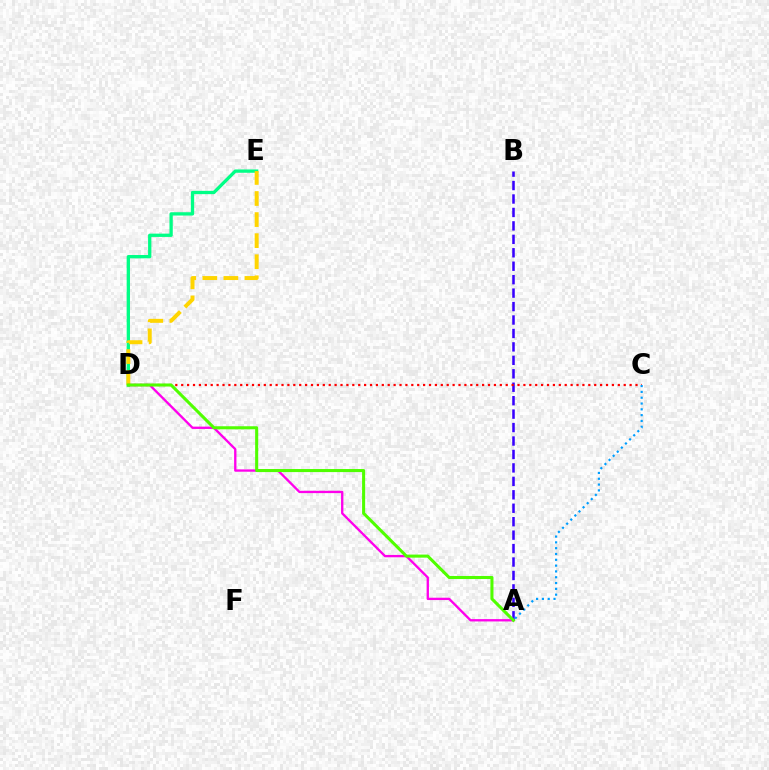{('A', 'D'): [{'color': '#ff00ed', 'line_style': 'solid', 'thickness': 1.68}, {'color': '#4fff00', 'line_style': 'solid', 'thickness': 2.2}], ('D', 'E'): [{'color': '#00ff86', 'line_style': 'solid', 'thickness': 2.37}, {'color': '#ffd500', 'line_style': 'dashed', 'thickness': 2.86}], ('A', 'B'): [{'color': '#3700ff', 'line_style': 'dashed', 'thickness': 1.83}], ('C', 'D'): [{'color': '#ff0000', 'line_style': 'dotted', 'thickness': 1.6}], ('A', 'C'): [{'color': '#009eff', 'line_style': 'dotted', 'thickness': 1.58}]}